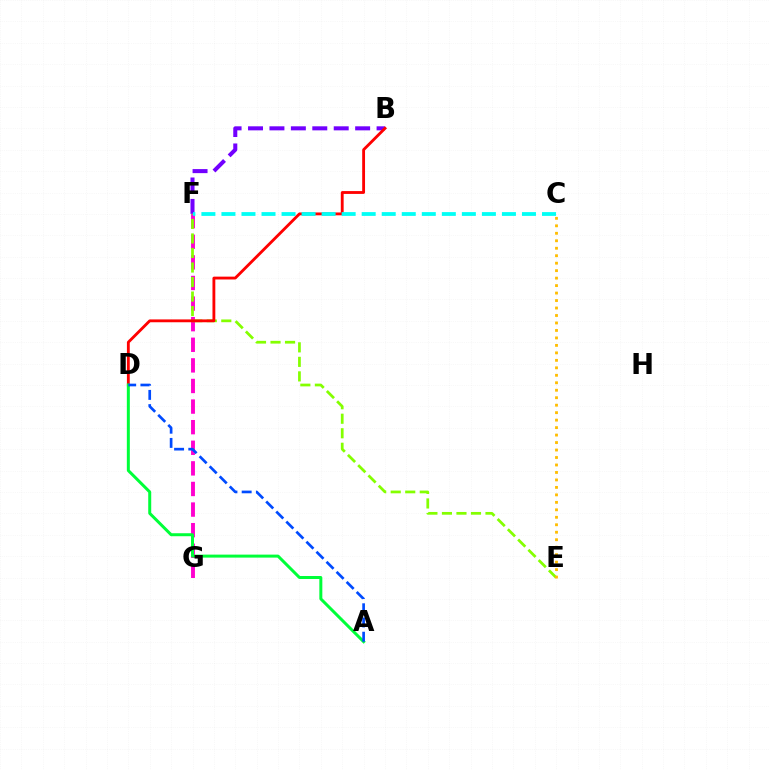{('F', 'G'): [{'color': '#ff00cf', 'line_style': 'dashed', 'thickness': 2.8}], ('B', 'F'): [{'color': '#7200ff', 'line_style': 'dashed', 'thickness': 2.91}], ('E', 'F'): [{'color': '#84ff00', 'line_style': 'dashed', 'thickness': 1.97}], ('B', 'D'): [{'color': '#ff0000', 'line_style': 'solid', 'thickness': 2.04}], ('A', 'D'): [{'color': '#00ff39', 'line_style': 'solid', 'thickness': 2.16}, {'color': '#004bff', 'line_style': 'dashed', 'thickness': 1.93}], ('C', 'F'): [{'color': '#00fff6', 'line_style': 'dashed', 'thickness': 2.72}], ('C', 'E'): [{'color': '#ffbd00', 'line_style': 'dotted', 'thickness': 2.03}]}